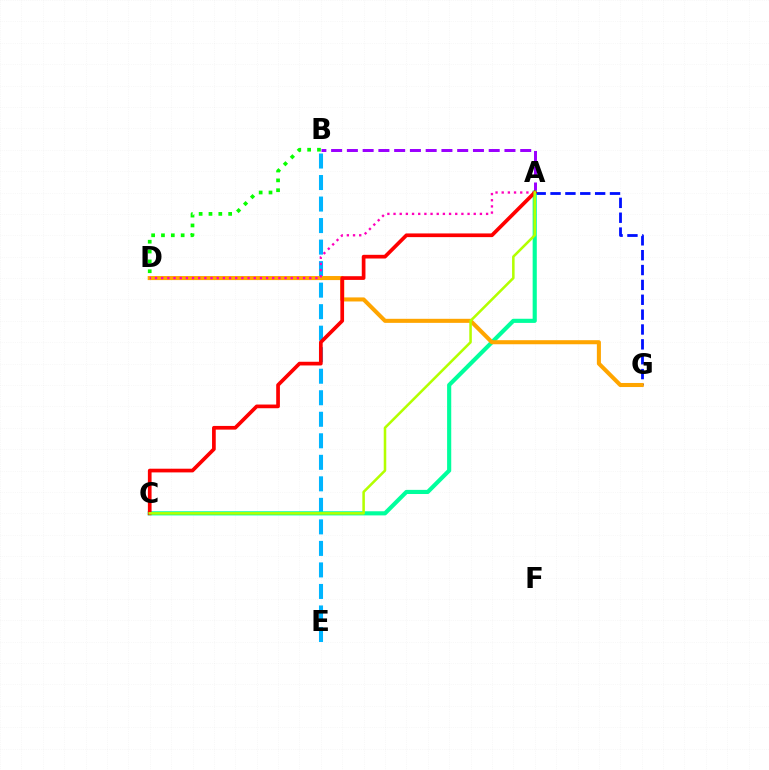{('A', 'B'): [{'color': '#9b00ff', 'line_style': 'dashed', 'thickness': 2.14}], ('B', 'E'): [{'color': '#00b5ff', 'line_style': 'dashed', 'thickness': 2.92}], ('A', 'G'): [{'color': '#0010ff', 'line_style': 'dashed', 'thickness': 2.02}], ('A', 'C'): [{'color': '#00ff9d', 'line_style': 'solid', 'thickness': 2.98}, {'color': '#ff0000', 'line_style': 'solid', 'thickness': 2.66}, {'color': '#b3ff00', 'line_style': 'solid', 'thickness': 1.83}], ('D', 'G'): [{'color': '#ffa500', 'line_style': 'solid', 'thickness': 2.92}], ('A', 'D'): [{'color': '#ff00bd', 'line_style': 'dotted', 'thickness': 1.68}], ('B', 'D'): [{'color': '#08ff00', 'line_style': 'dotted', 'thickness': 2.67}]}